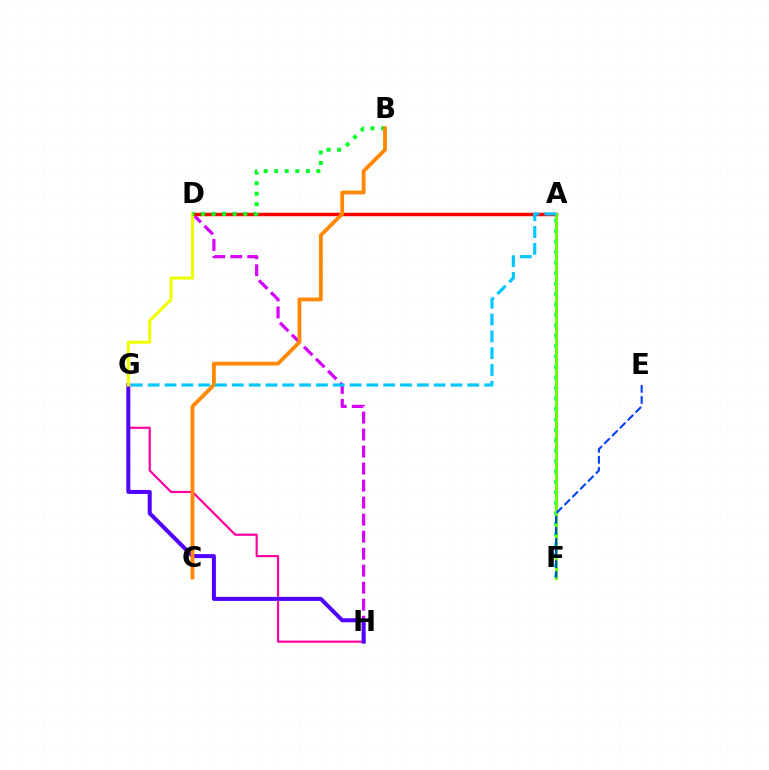{('A', 'F'): [{'color': '#00ffaf', 'line_style': 'dotted', 'thickness': 2.84}, {'color': '#66ff00', 'line_style': 'solid', 'thickness': 2.15}], ('D', 'H'): [{'color': '#d600ff', 'line_style': 'dashed', 'thickness': 2.31}], ('G', 'H'): [{'color': '#ff00a0', 'line_style': 'solid', 'thickness': 1.58}, {'color': '#4f00ff', 'line_style': 'solid', 'thickness': 2.89}], ('A', 'D'): [{'color': '#ff0000', 'line_style': 'solid', 'thickness': 2.49}], ('D', 'G'): [{'color': '#eeff00', 'line_style': 'solid', 'thickness': 2.18}], ('B', 'D'): [{'color': '#00ff27', 'line_style': 'dotted', 'thickness': 2.86}], ('E', 'F'): [{'color': '#003fff', 'line_style': 'dashed', 'thickness': 1.51}], ('B', 'C'): [{'color': '#ff8800', 'line_style': 'solid', 'thickness': 2.74}], ('A', 'G'): [{'color': '#00c7ff', 'line_style': 'dashed', 'thickness': 2.29}]}